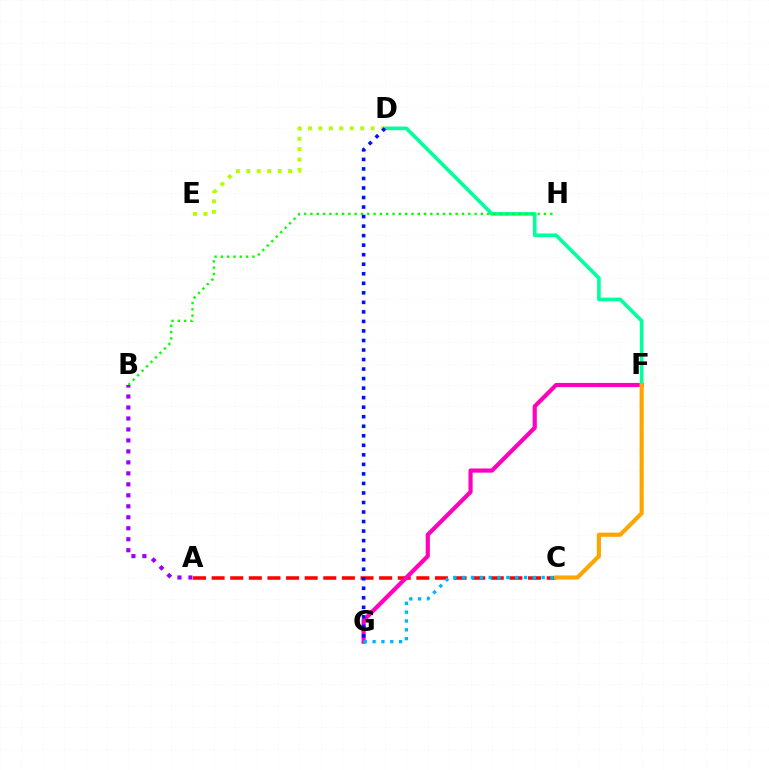{('A', 'C'): [{'color': '#ff0000', 'line_style': 'dashed', 'thickness': 2.53}], ('F', 'G'): [{'color': '#ff00bd', 'line_style': 'solid', 'thickness': 2.99}], ('D', 'F'): [{'color': '#00ff9d', 'line_style': 'solid', 'thickness': 2.63}], ('C', 'F'): [{'color': '#ffa500', 'line_style': 'solid', 'thickness': 2.99}], ('D', 'E'): [{'color': '#b3ff00', 'line_style': 'dotted', 'thickness': 2.84}], ('B', 'H'): [{'color': '#08ff00', 'line_style': 'dotted', 'thickness': 1.72}], ('C', 'G'): [{'color': '#00b5ff', 'line_style': 'dotted', 'thickness': 2.4}], ('A', 'B'): [{'color': '#9b00ff', 'line_style': 'dotted', 'thickness': 2.98}], ('D', 'G'): [{'color': '#0010ff', 'line_style': 'dotted', 'thickness': 2.59}]}